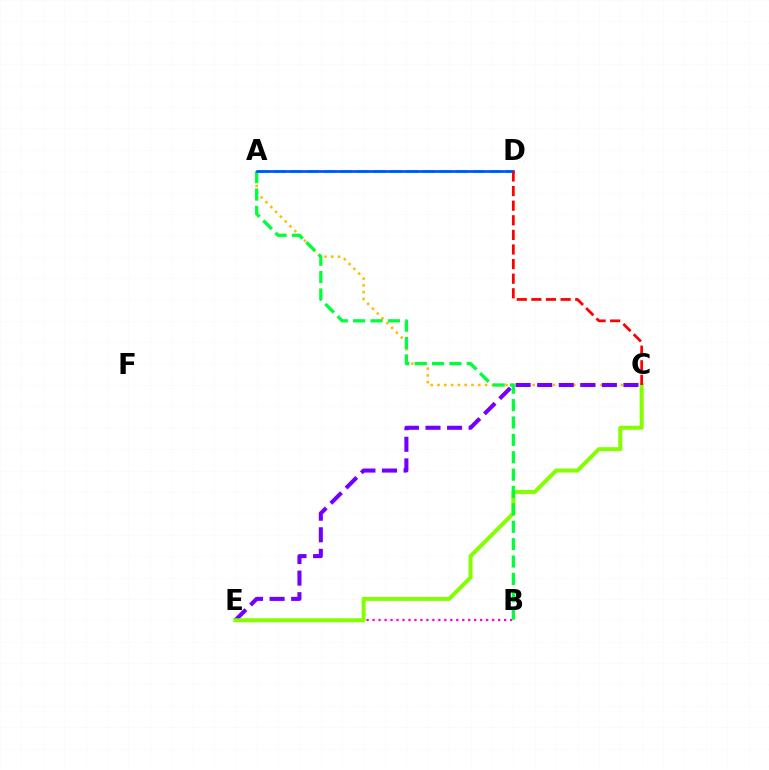{('A', 'C'): [{'color': '#ffbd00', 'line_style': 'dotted', 'thickness': 1.85}], ('A', 'D'): [{'color': '#00fff6', 'line_style': 'dashed', 'thickness': 2.25}, {'color': '#004bff', 'line_style': 'solid', 'thickness': 1.9}], ('B', 'E'): [{'color': '#ff00cf', 'line_style': 'dotted', 'thickness': 1.62}], ('C', 'E'): [{'color': '#7200ff', 'line_style': 'dashed', 'thickness': 2.93}, {'color': '#84ff00', 'line_style': 'solid', 'thickness': 2.87}], ('A', 'B'): [{'color': '#00ff39', 'line_style': 'dashed', 'thickness': 2.36}], ('C', 'D'): [{'color': '#ff0000', 'line_style': 'dashed', 'thickness': 1.98}]}